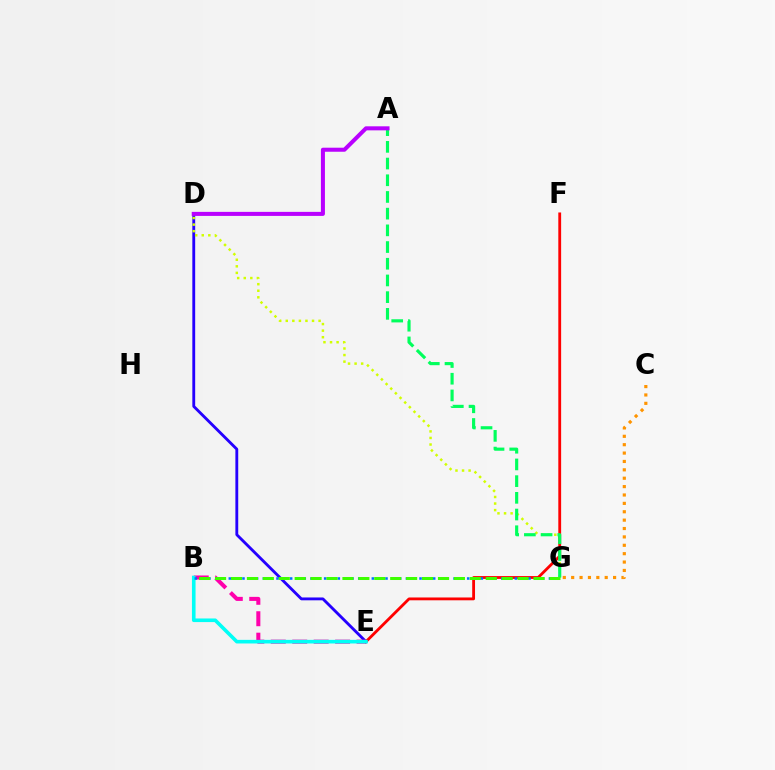{('D', 'E'): [{'color': '#2500ff', 'line_style': 'solid', 'thickness': 2.05}], ('D', 'G'): [{'color': '#d1ff00', 'line_style': 'dotted', 'thickness': 1.78}], ('B', 'E'): [{'color': '#ff00ac', 'line_style': 'dashed', 'thickness': 2.91}, {'color': '#00fff6', 'line_style': 'solid', 'thickness': 2.6}], ('C', 'G'): [{'color': '#ff9400', 'line_style': 'dotted', 'thickness': 2.28}], ('E', 'F'): [{'color': '#ff0000', 'line_style': 'solid', 'thickness': 2.03}], ('A', 'G'): [{'color': '#00ff5c', 'line_style': 'dashed', 'thickness': 2.27}], ('A', 'D'): [{'color': '#b900ff', 'line_style': 'solid', 'thickness': 2.91}], ('B', 'G'): [{'color': '#0074ff', 'line_style': 'dotted', 'thickness': 1.85}, {'color': '#3dff00', 'line_style': 'dashed', 'thickness': 2.16}]}